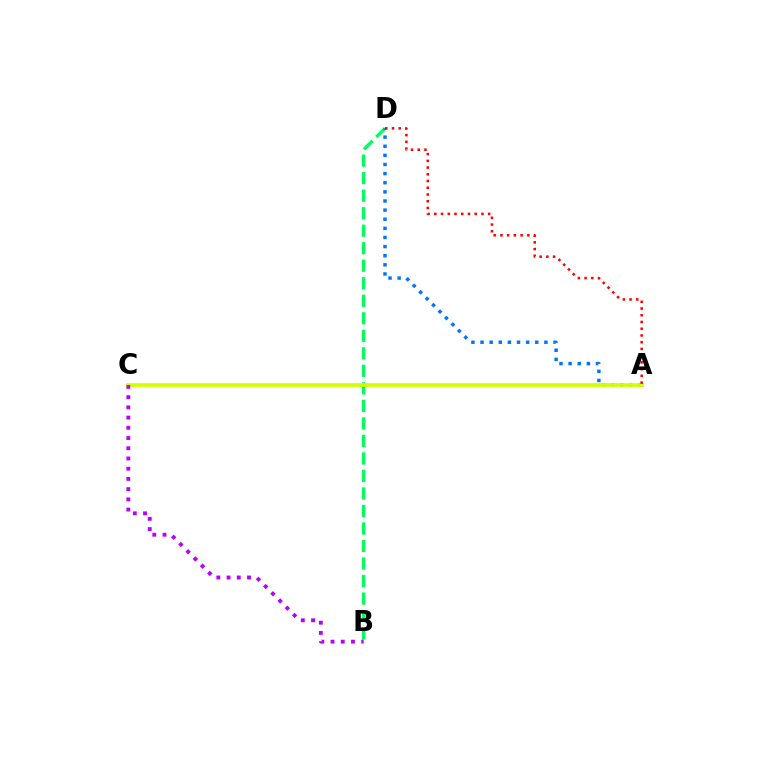{('B', 'D'): [{'color': '#00ff5c', 'line_style': 'dashed', 'thickness': 2.38}], ('A', 'D'): [{'color': '#0074ff', 'line_style': 'dotted', 'thickness': 2.48}, {'color': '#ff0000', 'line_style': 'dotted', 'thickness': 1.83}], ('A', 'C'): [{'color': '#d1ff00', 'line_style': 'solid', 'thickness': 2.69}], ('B', 'C'): [{'color': '#b900ff', 'line_style': 'dotted', 'thickness': 2.78}]}